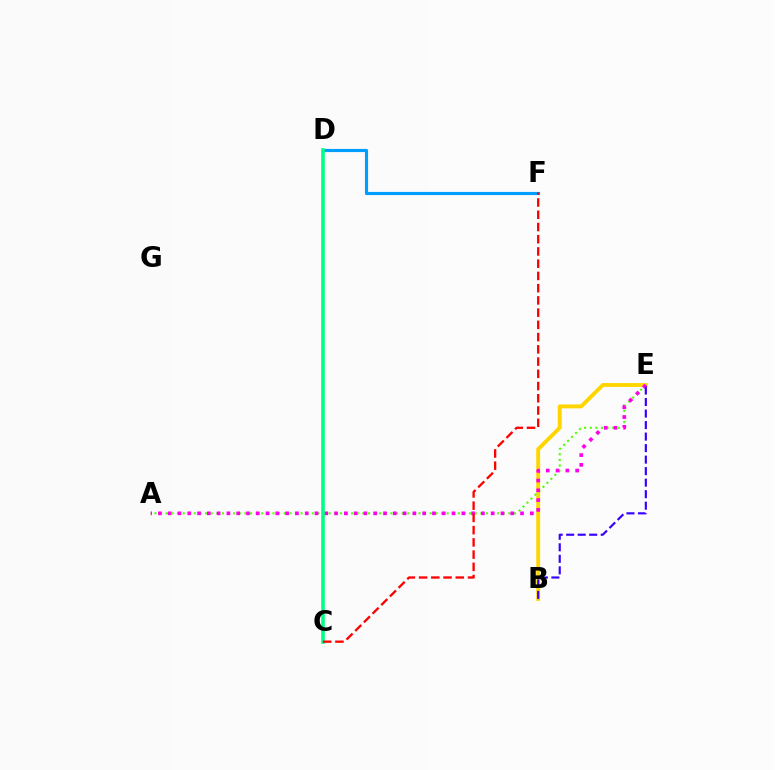{('D', 'F'): [{'color': '#009eff', 'line_style': 'solid', 'thickness': 2.28}], ('B', 'E'): [{'color': '#ffd500', 'line_style': 'solid', 'thickness': 2.8}, {'color': '#3700ff', 'line_style': 'dashed', 'thickness': 1.56}], ('A', 'E'): [{'color': '#4fff00', 'line_style': 'dotted', 'thickness': 1.53}, {'color': '#ff00ed', 'line_style': 'dotted', 'thickness': 2.66}], ('C', 'D'): [{'color': '#00ff86', 'line_style': 'solid', 'thickness': 2.59}], ('C', 'F'): [{'color': '#ff0000', 'line_style': 'dashed', 'thickness': 1.66}]}